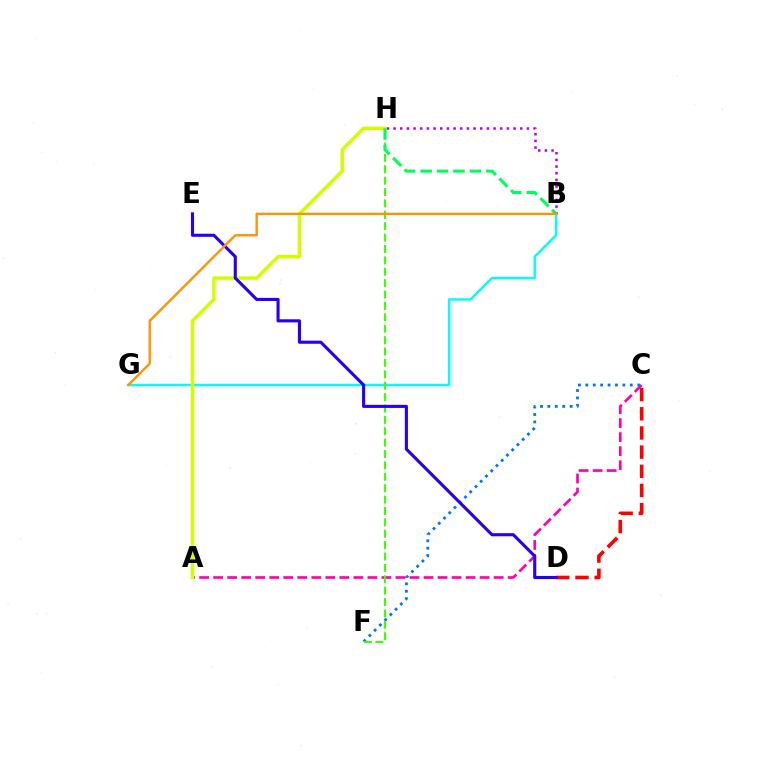{('A', 'C'): [{'color': '#ff00ac', 'line_style': 'dashed', 'thickness': 1.91}], ('C', 'D'): [{'color': '#ff0000', 'line_style': 'dashed', 'thickness': 2.6}], ('C', 'F'): [{'color': '#0074ff', 'line_style': 'dotted', 'thickness': 2.02}], ('B', 'H'): [{'color': '#b900ff', 'line_style': 'dotted', 'thickness': 1.81}, {'color': '#00ff5c', 'line_style': 'dashed', 'thickness': 2.23}], ('B', 'G'): [{'color': '#00fff6', 'line_style': 'solid', 'thickness': 1.76}, {'color': '#ff9400', 'line_style': 'solid', 'thickness': 1.7}], ('F', 'H'): [{'color': '#3dff00', 'line_style': 'dashed', 'thickness': 1.55}], ('A', 'H'): [{'color': '#d1ff00', 'line_style': 'solid', 'thickness': 2.53}], ('D', 'E'): [{'color': '#2500ff', 'line_style': 'solid', 'thickness': 2.23}]}